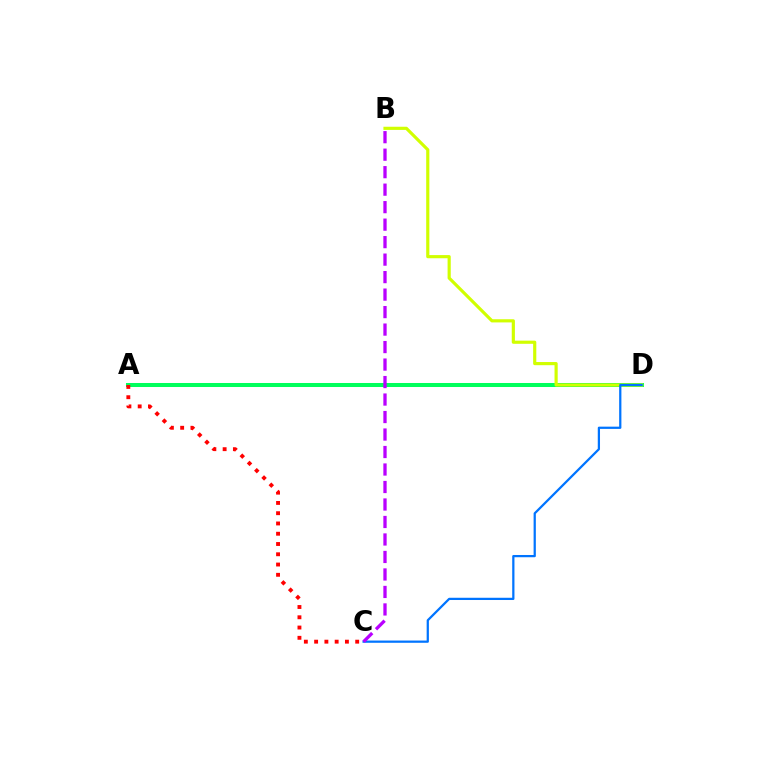{('A', 'D'): [{'color': '#00ff5c', 'line_style': 'solid', 'thickness': 2.89}], ('A', 'C'): [{'color': '#ff0000', 'line_style': 'dotted', 'thickness': 2.79}], ('B', 'D'): [{'color': '#d1ff00', 'line_style': 'solid', 'thickness': 2.28}], ('C', 'D'): [{'color': '#0074ff', 'line_style': 'solid', 'thickness': 1.61}], ('B', 'C'): [{'color': '#b900ff', 'line_style': 'dashed', 'thickness': 2.38}]}